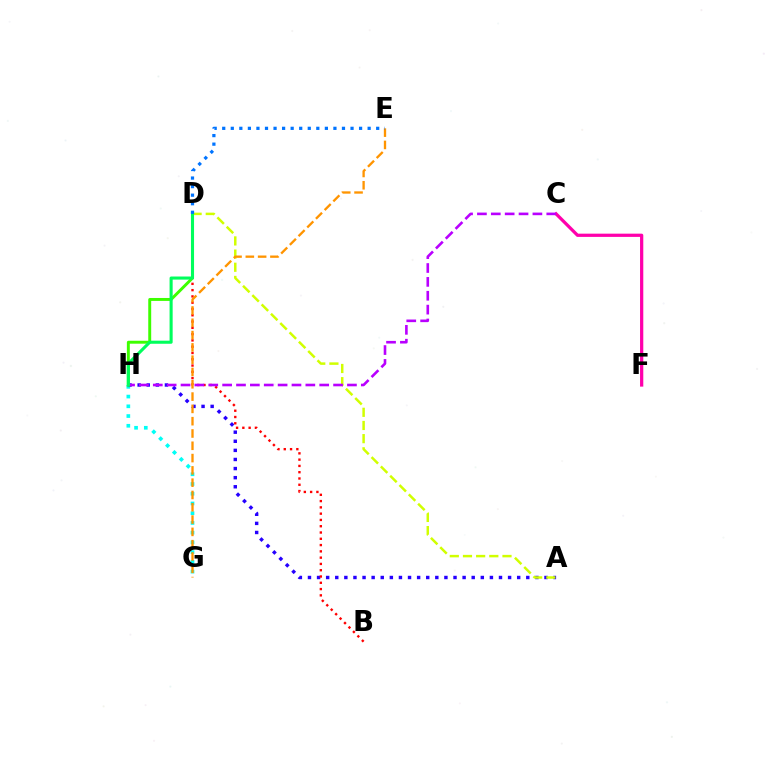{('G', 'H'): [{'color': '#00fff6', 'line_style': 'dotted', 'thickness': 2.64}], ('A', 'H'): [{'color': '#2500ff', 'line_style': 'dotted', 'thickness': 2.47}], ('B', 'D'): [{'color': '#ff0000', 'line_style': 'dotted', 'thickness': 1.71}], ('A', 'D'): [{'color': '#d1ff00', 'line_style': 'dashed', 'thickness': 1.79}], ('C', 'F'): [{'color': '#ff00ac', 'line_style': 'solid', 'thickness': 2.33}], ('D', 'H'): [{'color': '#3dff00', 'line_style': 'solid', 'thickness': 2.12}, {'color': '#00ff5c', 'line_style': 'solid', 'thickness': 2.22}], ('C', 'H'): [{'color': '#b900ff', 'line_style': 'dashed', 'thickness': 1.88}], ('E', 'G'): [{'color': '#ff9400', 'line_style': 'dashed', 'thickness': 1.67}], ('D', 'E'): [{'color': '#0074ff', 'line_style': 'dotted', 'thickness': 2.32}]}